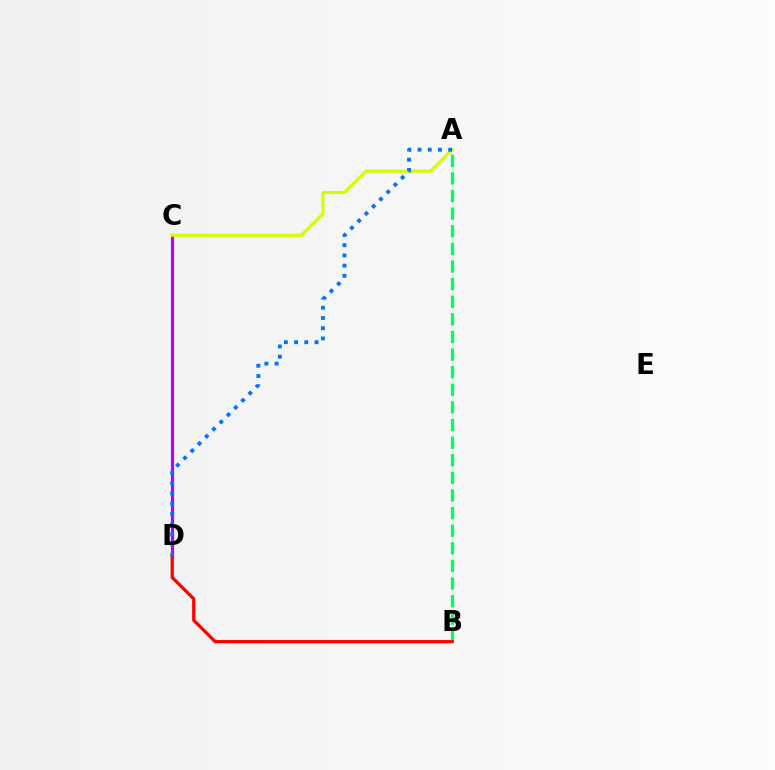{('A', 'B'): [{'color': '#00ff5c', 'line_style': 'dashed', 'thickness': 2.39}], ('C', 'D'): [{'color': '#b900ff', 'line_style': 'solid', 'thickness': 2.26}], ('B', 'D'): [{'color': '#ff0000', 'line_style': 'solid', 'thickness': 2.35}], ('A', 'C'): [{'color': '#d1ff00', 'line_style': 'solid', 'thickness': 2.28}], ('A', 'D'): [{'color': '#0074ff', 'line_style': 'dotted', 'thickness': 2.78}]}